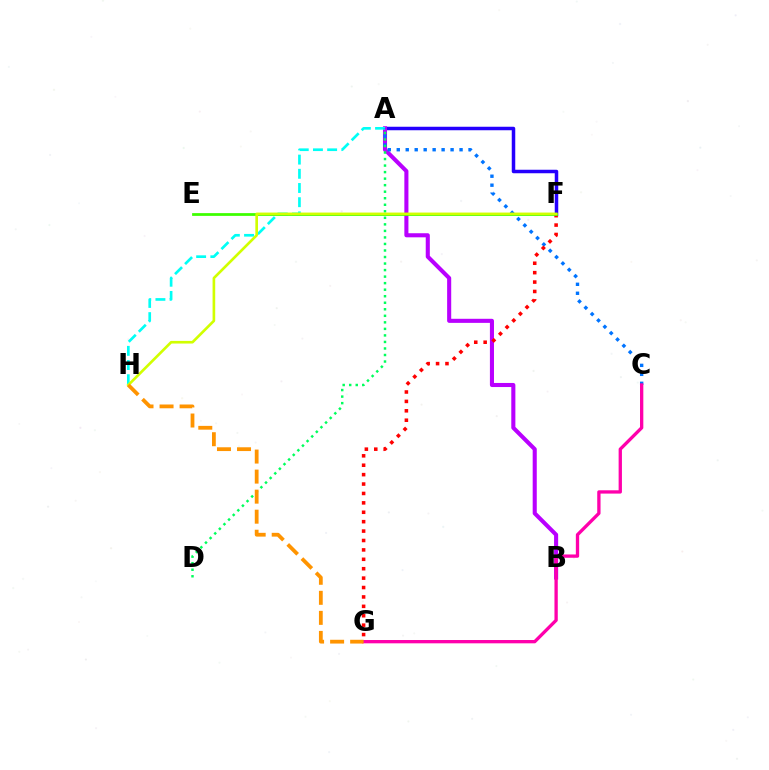{('A', 'F'): [{'color': '#2500ff', 'line_style': 'solid', 'thickness': 2.52}], ('A', 'B'): [{'color': '#b900ff', 'line_style': 'solid', 'thickness': 2.94}], ('A', 'H'): [{'color': '#00fff6', 'line_style': 'dashed', 'thickness': 1.93}], ('A', 'C'): [{'color': '#0074ff', 'line_style': 'dotted', 'thickness': 2.44}], ('A', 'D'): [{'color': '#00ff5c', 'line_style': 'dotted', 'thickness': 1.77}], ('F', 'G'): [{'color': '#ff0000', 'line_style': 'dotted', 'thickness': 2.56}], ('C', 'G'): [{'color': '#ff00ac', 'line_style': 'solid', 'thickness': 2.38}], ('E', 'F'): [{'color': '#3dff00', 'line_style': 'solid', 'thickness': 1.99}], ('F', 'H'): [{'color': '#d1ff00', 'line_style': 'solid', 'thickness': 1.91}], ('G', 'H'): [{'color': '#ff9400', 'line_style': 'dashed', 'thickness': 2.72}]}